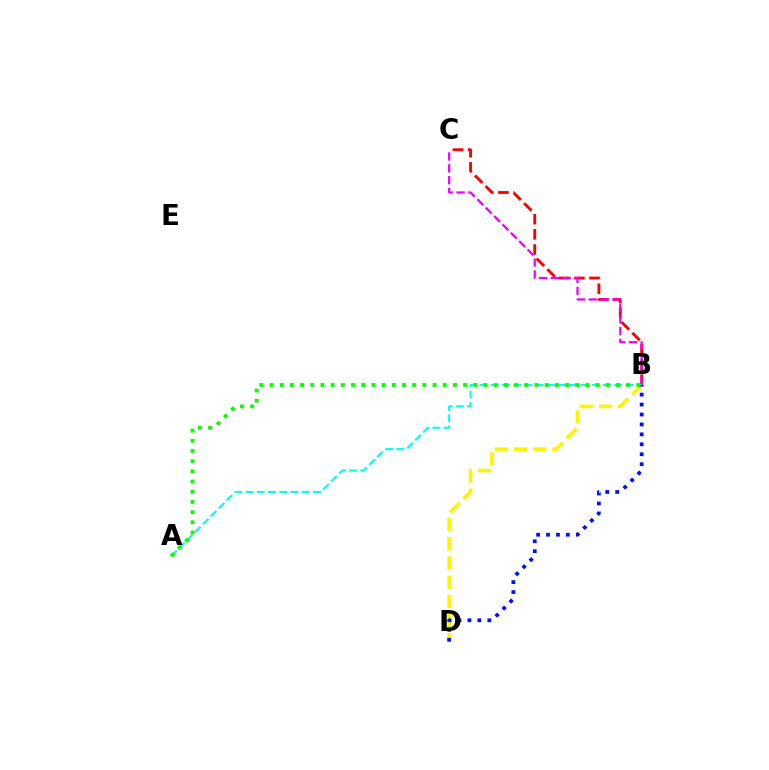{('B', 'D'): [{'color': '#fcf500', 'line_style': 'dashed', 'thickness': 2.61}, {'color': '#0010ff', 'line_style': 'dotted', 'thickness': 2.7}], ('B', 'C'): [{'color': '#ff0000', 'line_style': 'dashed', 'thickness': 2.06}, {'color': '#ee00ff', 'line_style': 'dashed', 'thickness': 1.61}], ('A', 'B'): [{'color': '#00fff6', 'line_style': 'dashed', 'thickness': 1.53}, {'color': '#08ff00', 'line_style': 'dotted', 'thickness': 2.77}]}